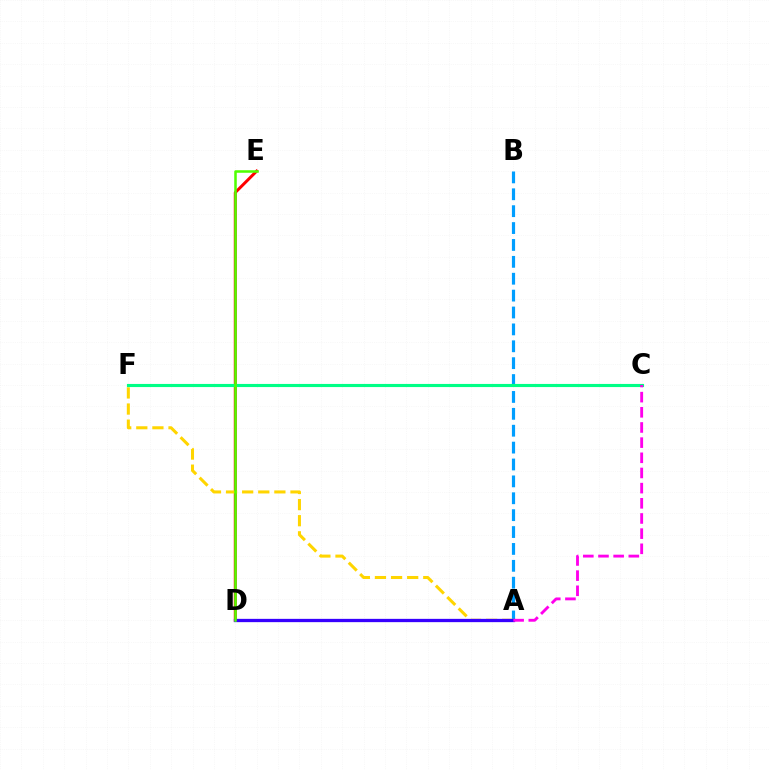{('D', 'E'): [{'color': '#ff0000', 'line_style': 'solid', 'thickness': 2.14}, {'color': '#4fff00', 'line_style': 'solid', 'thickness': 1.82}], ('A', 'B'): [{'color': '#009eff', 'line_style': 'dashed', 'thickness': 2.29}], ('A', 'F'): [{'color': '#ffd500', 'line_style': 'dashed', 'thickness': 2.19}], ('C', 'F'): [{'color': '#00ff86', 'line_style': 'solid', 'thickness': 2.25}], ('A', 'D'): [{'color': '#3700ff', 'line_style': 'solid', 'thickness': 2.37}], ('A', 'C'): [{'color': '#ff00ed', 'line_style': 'dashed', 'thickness': 2.06}]}